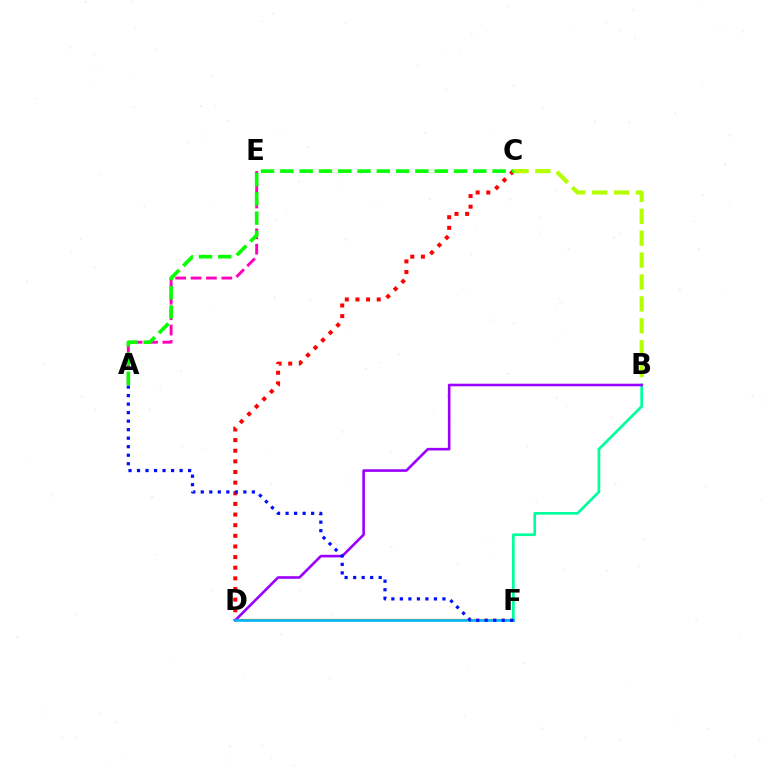{('C', 'D'): [{'color': '#ff0000', 'line_style': 'dotted', 'thickness': 2.89}], ('A', 'E'): [{'color': '#ff00bd', 'line_style': 'dashed', 'thickness': 2.09}], ('B', 'F'): [{'color': '#00ff9d', 'line_style': 'solid', 'thickness': 1.94}], ('A', 'C'): [{'color': '#08ff00', 'line_style': 'dashed', 'thickness': 2.62}], ('B', 'C'): [{'color': '#b3ff00', 'line_style': 'dashed', 'thickness': 2.98}], ('D', 'F'): [{'color': '#ffa500', 'line_style': 'solid', 'thickness': 1.65}, {'color': '#00b5ff', 'line_style': 'solid', 'thickness': 1.87}], ('B', 'D'): [{'color': '#9b00ff', 'line_style': 'solid', 'thickness': 1.88}], ('A', 'F'): [{'color': '#0010ff', 'line_style': 'dotted', 'thickness': 2.31}]}